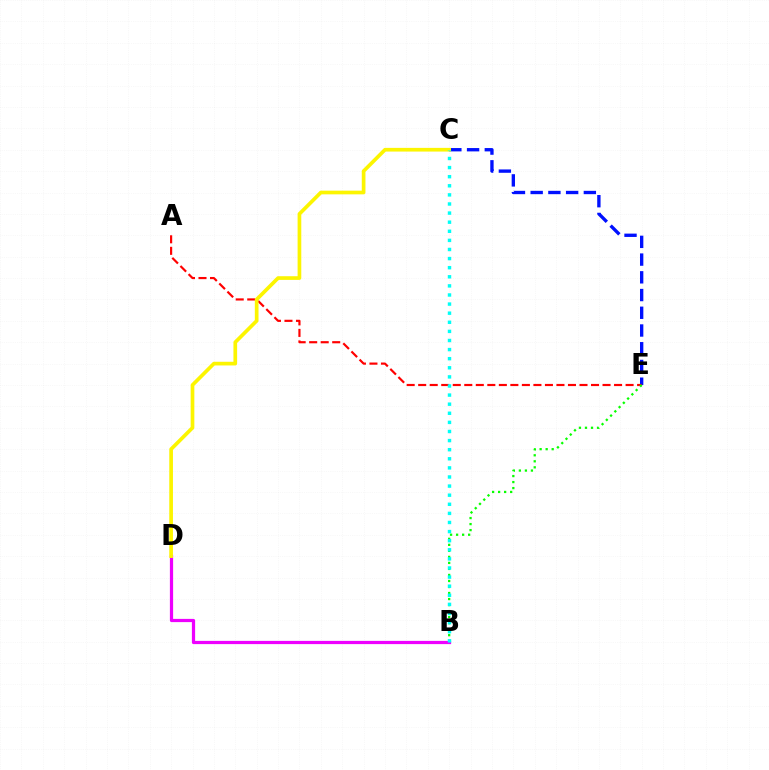{('C', 'E'): [{'color': '#0010ff', 'line_style': 'dashed', 'thickness': 2.41}], ('B', 'D'): [{'color': '#ee00ff', 'line_style': 'solid', 'thickness': 2.32}], ('A', 'E'): [{'color': '#ff0000', 'line_style': 'dashed', 'thickness': 1.57}], ('B', 'E'): [{'color': '#08ff00', 'line_style': 'dotted', 'thickness': 1.64}], ('C', 'D'): [{'color': '#fcf500', 'line_style': 'solid', 'thickness': 2.65}], ('B', 'C'): [{'color': '#00fff6', 'line_style': 'dotted', 'thickness': 2.47}]}